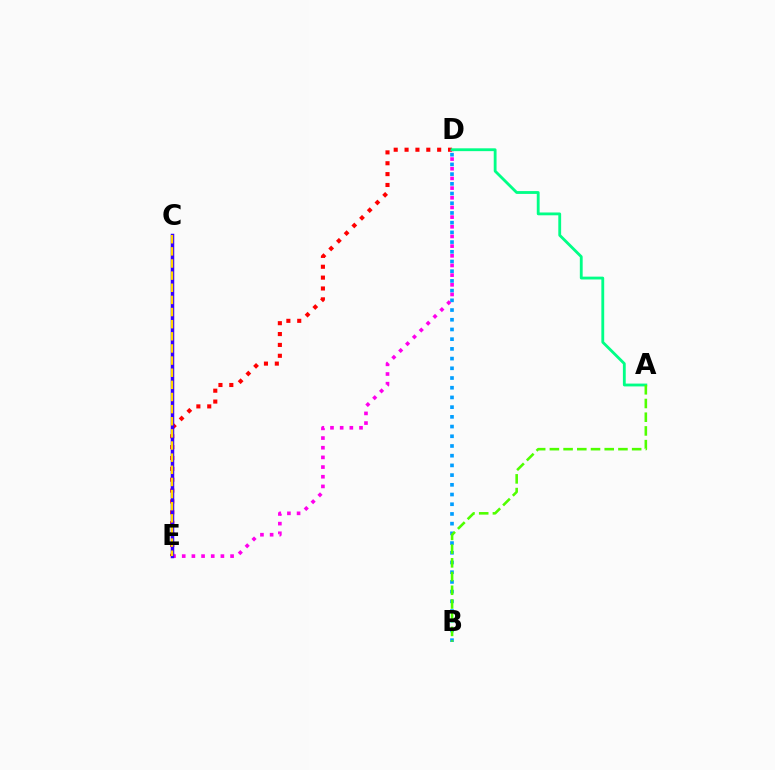{('D', 'E'): [{'color': '#ff0000', 'line_style': 'dotted', 'thickness': 2.95}, {'color': '#ff00ed', 'line_style': 'dotted', 'thickness': 2.63}], ('B', 'D'): [{'color': '#009eff', 'line_style': 'dotted', 'thickness': 2.64}], ('C', 'E'): [{'color': '#3700ff', 'line_style': 'solid', 'thickness': 2.52}, {'color': '#ffd500', 'line_style': 'dashed', 'thickness': 1.65}], ('A', 'D'): [{'color': '#00ff86', 'line_style': 'solid', 'thickness': 2.03}], ('A', 'B'): [{'color': '#4fff00', 'line_style': 'dashed', 'thickness': 1.86}]}